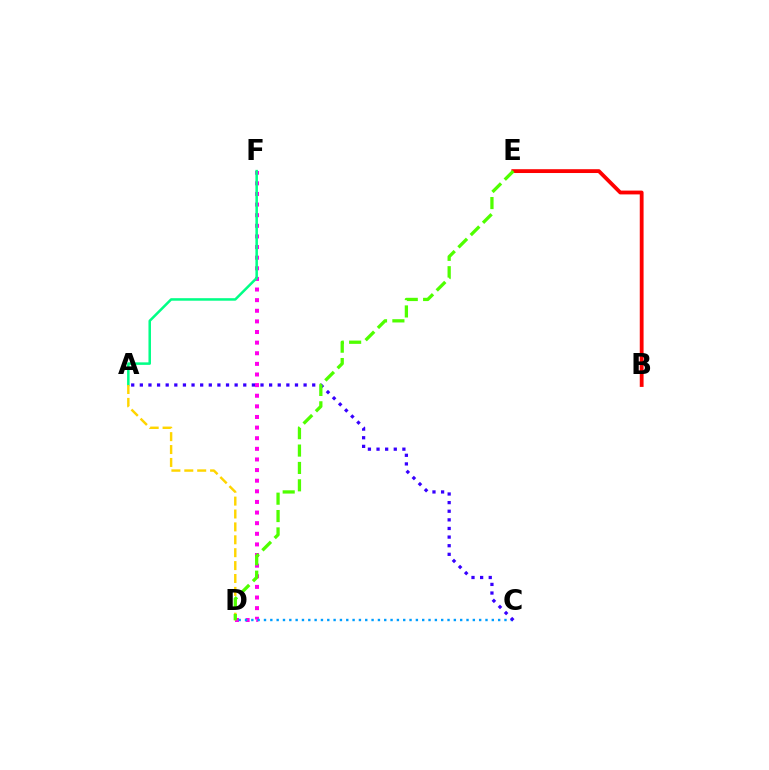{('D', 'F'): [{'color': '#ff00ed', 'line_style': 'dotted', 'thickness': 2.89}], ('C', 'D'): [{'color': '#009eff', 'line_style': 'dotted', 'thickness': 1.72}], ('A', 'F'): [{'color': '#00ff86', 'line_style': 'solid', 'thickness': 1.81}], ('B', 'E'): [{'color': '#ff0000', 'line_style': 'solid', 'thickness': 2.75}], ('A', 'D'): [{'color': '#ffd500', 'line_style': 'dashed', 'thickness': 1.75}], ('A', 'C'): [{'color': '#3700ff', 'line_style': 'dotted', 'thickness': 2.34}], ('D', 'E'): [{'color': '#4fff00', 'line_style': 'dashed', 'thickness': 2.36}]}